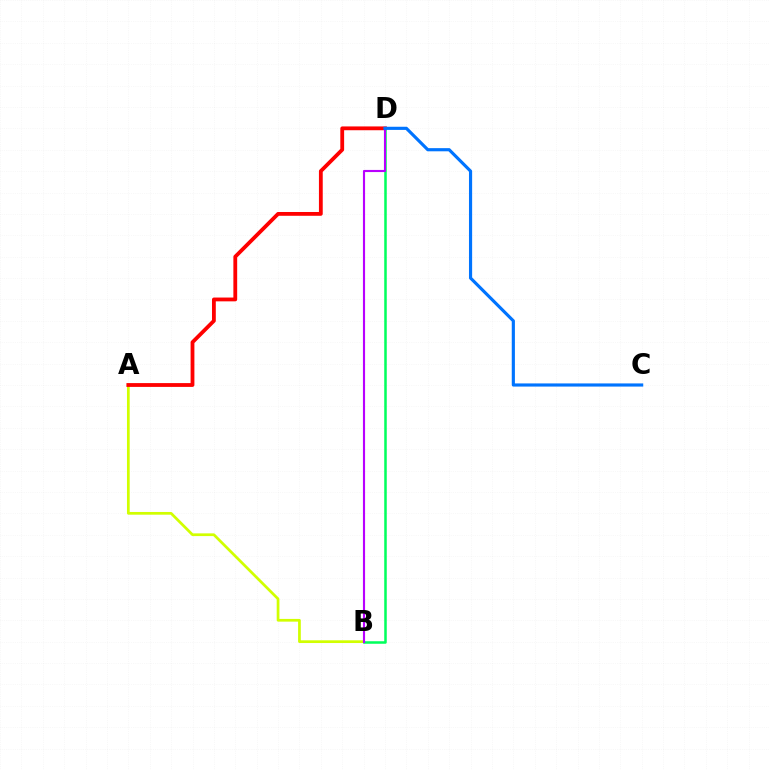{('A', 'B'): [{'color': '#d1ff00', 'line_style': 'solid', 'thickness': 1.96}], ('A', 'D'): [{'color': '#ff0000', 'line_style': 'solid', 'thickness': 2.74}], ('B', 'D'): [{'color': '#00ff5c', 'line_style': 'solid', 'thickness': 1.82}, {'color': '#b900ff', 'line_style': 'solid', 'thickness': 1.54}], ('C', 'D'): [{'color': '#0074ff', 'line_style': 'solid', 'thickness': 2.27}]}